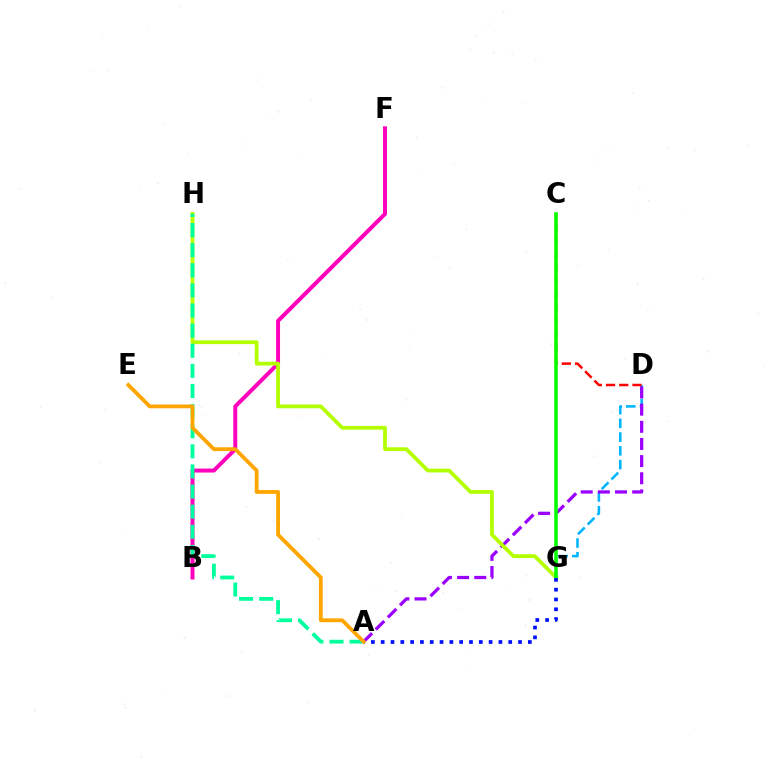{('D', 'G'): [{'color': '#00b5ff', 'line_style': 'dashed', 'thickness': 1.87}], ('A', 'D'): [{'color': '#9b00ff', 'line_style': 'dashed', 'thickness': 2.33}], ('B', 'F'): [{'color': '#ff00bd', 'line_style': 'solid', 'thickness': 2.86}], ('G', 'H'): [{'color': '#b3ff00', 'line_style': 'solid', 'thickness': 2.71}], ('C', 'D'): [{'color': '#ff0000', 'line_style': 'dashed', 'thickness': 1.8}], ('A', 'H'): [{'color': '#00ff9d', 'line_style': 'dashed', 'thickness': 2.73}], ('C', 'G'): [{'color': '#08ff00', 'line_style': 'solid', 'thickness': 2.58}], ('A', 'G'): [{'color': '#0010ff', 'line_style': 'dotted', 'thickness': 2.67}], ('A', 'E'): [{'color': '#ffa500', 'line_style': 'solid', 'thickness': 2.73}]}